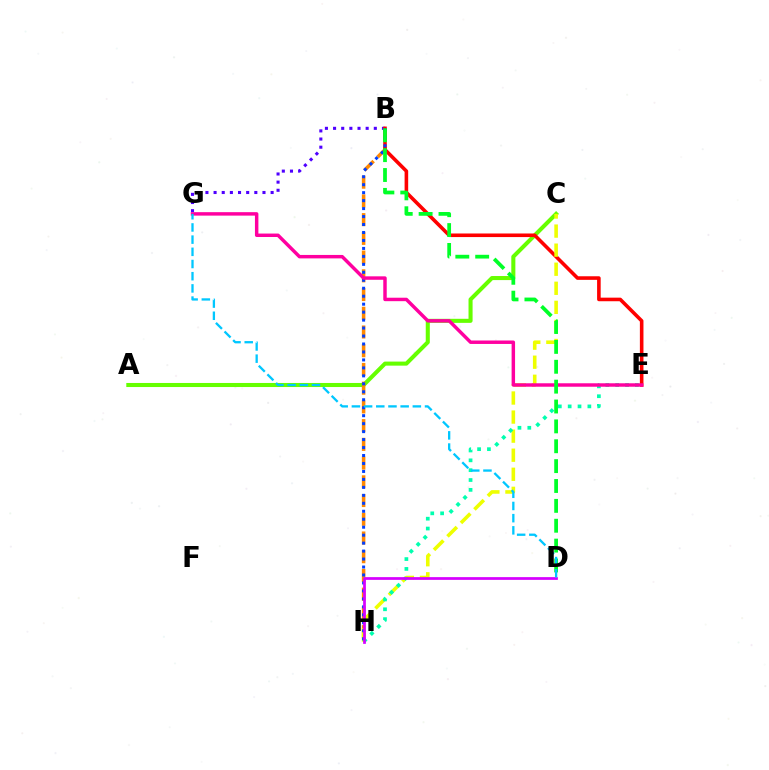{('A', 'C'): [{'color': '#66ff00', 'line_style': 'solid', 'thickness': 2.92}], ('B', 'G'): [{'color': '#4f00ff', 'line_style': 'dotted', 'thickness': 2.21}], ('B', 'H'): [{'color': '#ff8800', 'line_style': 'dashed', 'thickness': 2.54}, {'color': '#003fff', 'line_style': 'dotted', 'thickness': 2.16}], ('B', 'E'): [{'color': '#ff0000', 'line_style': 'solid', 'thickness': 2.58}], ('C', 'H'): [{'color': '#eeff00', 'line_style': 'dashed', 'thickness': 2.59}], ('E', 'H'): [{'color': '#00ffaf', 'line_style': 'dotted', 'thickness': 2.68}], ('D', 'H'): [{'color': '#d600ff', 'line_style': 'solid', 'thickness': 1.97}], ('E', 'G'): [{'color': '#ff00a0', 'line_style': 'solid', 'thickness': 2.49}], ('B', 'D'): [{'color': '#00ff27', 'line_style': 'dashed', 'thickness': 2.7}], ('D', 'G'): [{'color': '#00c7ff', 'line_style': 'dashed', 'thickness': 1.66}]}